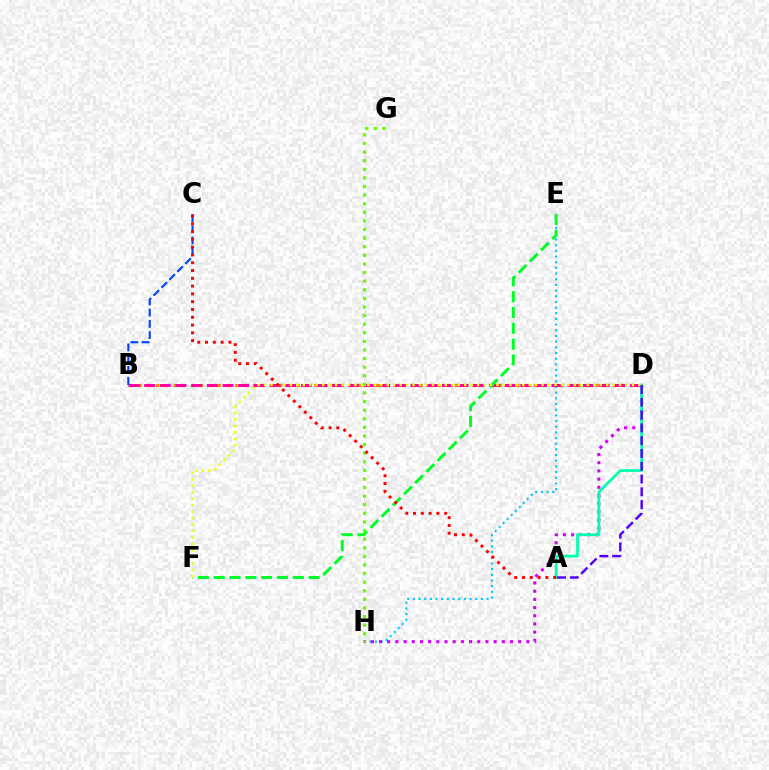{('E', 'H'): [{'color': '#00c7ff', 'line_style': 'dotted', 'thickness': 1.54}], ('B', 'D'): [{'color': '#ff8800', 'line_style': 'dotted', 'thickness': 2.39}, {'color': '#ff00a0', 'line_style': 'dashed', 'thickness': 2.13}], ('D', 'H'): [{'color': '#d600ff', 'line_style': 'dotted', 'thickness': 2.22}], ('B', 'C'): [{'color': '#003fff', 'line_style': 'dashed', 'thickness': 1.53}], ('E', 'F'): [{'color': '#00ff27', 'line_style': 'dashed', 'thickness': 2.15}], ('G', 'H'): [{'color': '#66ff00', 'line_style': 'dotted', 'thickness': 2.34}], ('A', 'D'): [{'color': '#00ffaf', 'line_style': 'solid', 'thickness': 1.97}, {'color': '#4f00ff', 'line_style': 'dashed', 'thickness': 1.74}], ('D', 'F'): [{'color': '#eeff00', 'line_style': 'dotted', 'thickness': 1.75}], ('A', 'C'): [{'color': '#ff0000', 'line_style': 'dotted', 'thickness': 2.12}]}